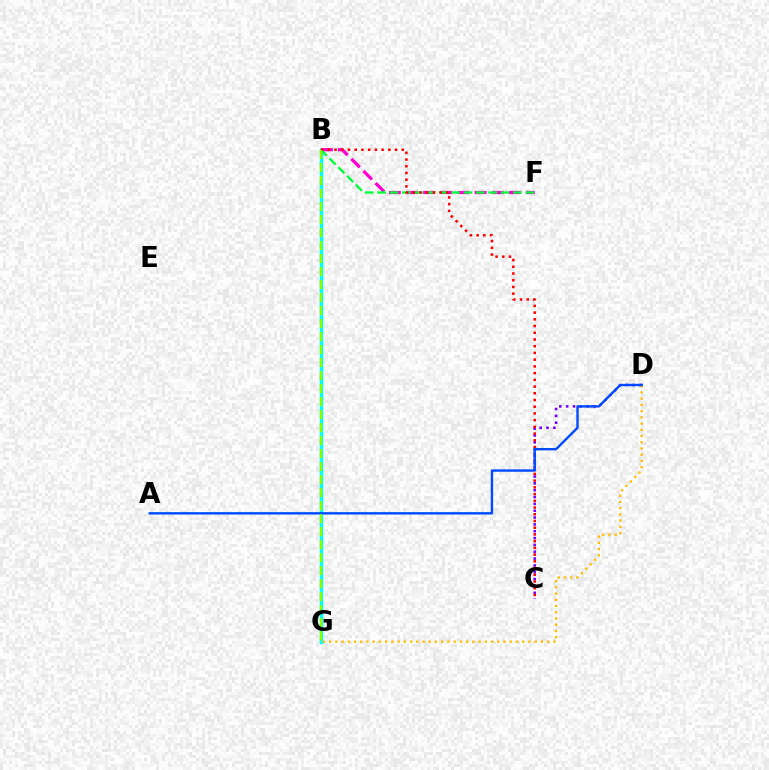{('B', 'G'): [{'color': '#00fff6', 'line_style': 'solid', 'thickness': 2.5}, {'color': '#84ff00', 'line_style': 'dashed', 'thickness': 1.77}], ('C', 'D'): [{'color': '#7200ff', 'line_style': 'dotted', 'thickness': 1.86}], ('B', 'F'): [{'color': '#ff00cf', 'line_style': 'dashed', 'thickness': 2.33}, {'color': '#00ff39', 'line_style': 'dashed', 'thickness': 1.68}], ('D', 'G'): [{'color': '#ffbd00', 'line_style': 'dotted', 'thickness': 1.69}], ('B', 'C'): [{'color': '#ff0000', 'line_style': 'dotted', 'thickness': 1.83}], ('A', 'D'): [{'color': '#004bff', 'line_style': 'solid', 'thickness': 1.72}]}